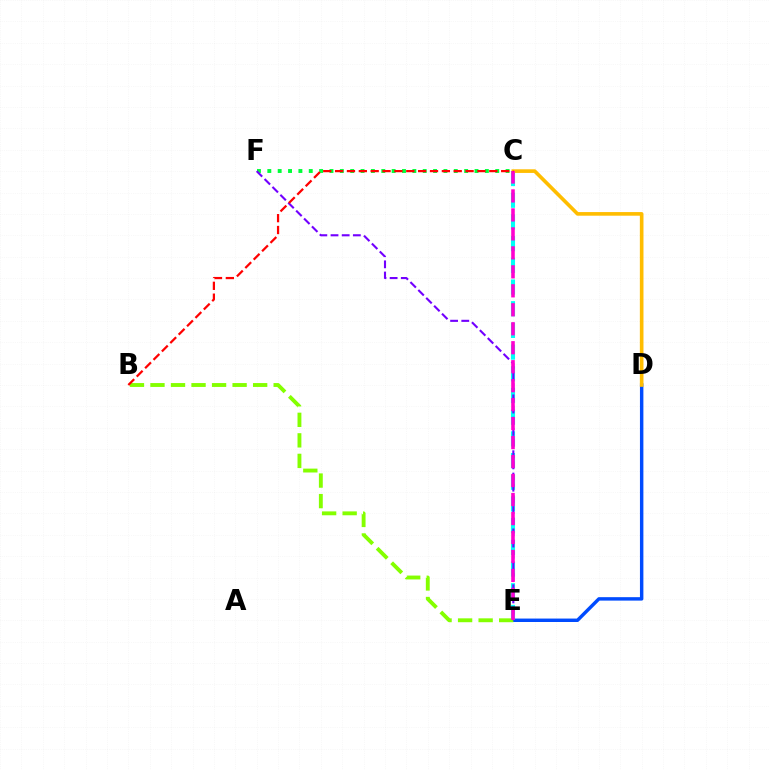{('D', 'E'): [{'color': '#004bff', 'line_style': 'solid', 'thickness': 2.48}], ('C', 'F'): [{'color': '#00ff39', 'line_style': 'dotted', 'thickness': 2.81}], ('C', 'E'): [{'color': '#00fff6', 'line_style': 'dashed', 'thickness': 2.95}, {'color': '#ff00cf', 'line_style': 'dashed', 'thickness': 2.58}], ('C', 'D'): [{'color': '#ffbd00', 'line_style': 'solid', 'thickness': 2.61}], ('B', 'E'): [{'color': '#84ff00', 'line_style': 'dashed', 'thickness': 2.79}], ('E', 'F'): [{'color': '#7200ff', 'line_style': 'dashed', 'thickness': 1.52}], ('B', 'C'): [{'color': '#ff0000', 'line_style': 'dashed', 'thickness': 1.61}]}